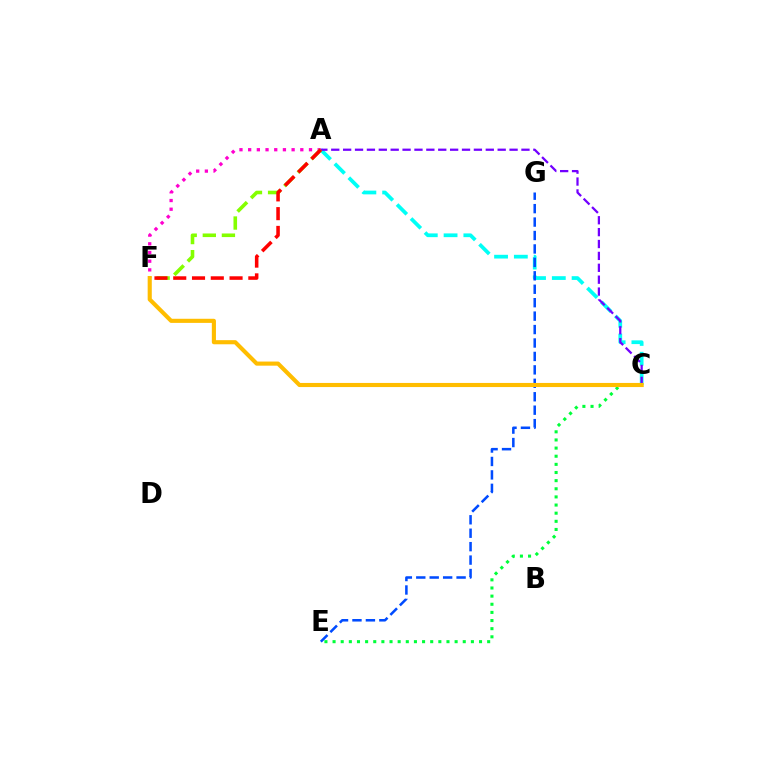{('A', 'C'): [{'color': '#00fff6', 'line_style': 'dashed', 'thickness': 2.69}, {'color': '#7200ff', 'line_style': 'dashed', 'thickness': 1.62}], ('E', 'G'): [{'color': '#004bff', 'line_style': 'dashed', 'thickness': 1.83}], ('A', 'F'): [{'color': '#ff00cf', 'line_style': 'dotted', 'thickness': 2.36}, {'color': '#84ff00', 'line_style': 'dashed', 'thickness': 2.59}, {'color': '#ff0000', 'line_style': 'dashed', 'thickness': 2.55}], ('C', 'E'): [{'color': '#00ff39', 'line_style': 'dotted', 'thickness': 2.21}], ('C', 'F'): [{'color': '#ffbd00', 'line_style': 'solid', 'thickness': 2.96}]}